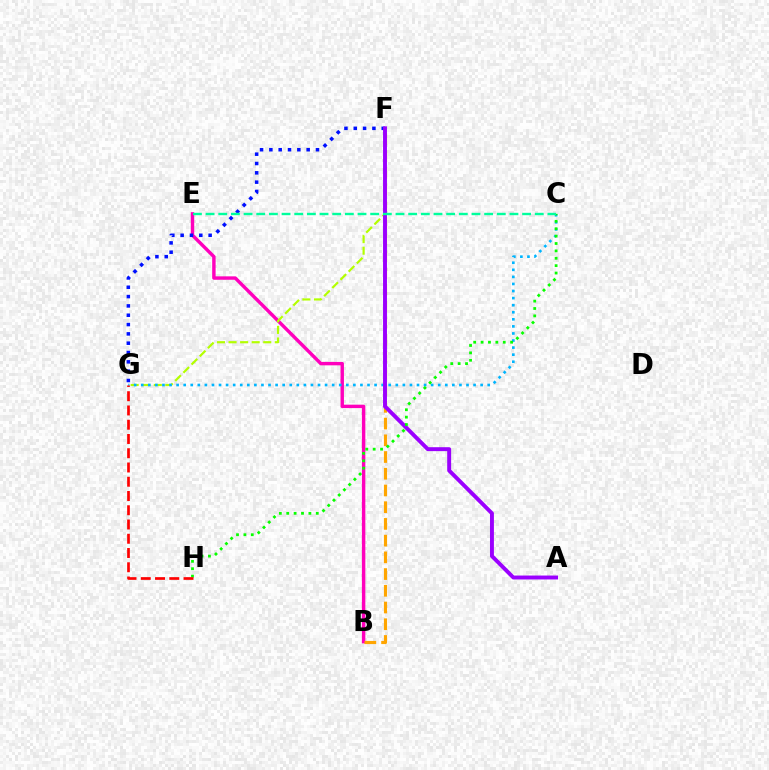{('B', 'E'): [{'color': '#ff00bd', 'line_style': 'solid', 'thickness': 2.46}], ('F', 'G'): [{'color': '#b3ff00', 'line_style': 'dashed', 'thickness': 1.57}, {'color': '#0010ff', 'line_style': 'dotted', 'thickness': 2.53}], ('B', 'F'): [{'color': '#ffa500', 'line_style': 'dashed', 'thickness': 2.27}], ('C', 'G'): [{'color': '#00b5ff', 'line_style': 'dotted', 'thickness': 1.92}], ('A', 'F'): [{'color': '#9b00ff', 'line_style': 'solid', 'thickness': 2.82}], ('C', 'H'): [{'color': '#08ff00', 'line_style': 'dotted', 'thickness': 2.01}], ('C', 'E'): [{'color': '#00ff9d', 'line_style': 'dashed', 'thickness': 1.72}], ('G', 'H'): [{'color': '#ff0000', 'line_style': 'dashed', 'thickness': 1.94}]}